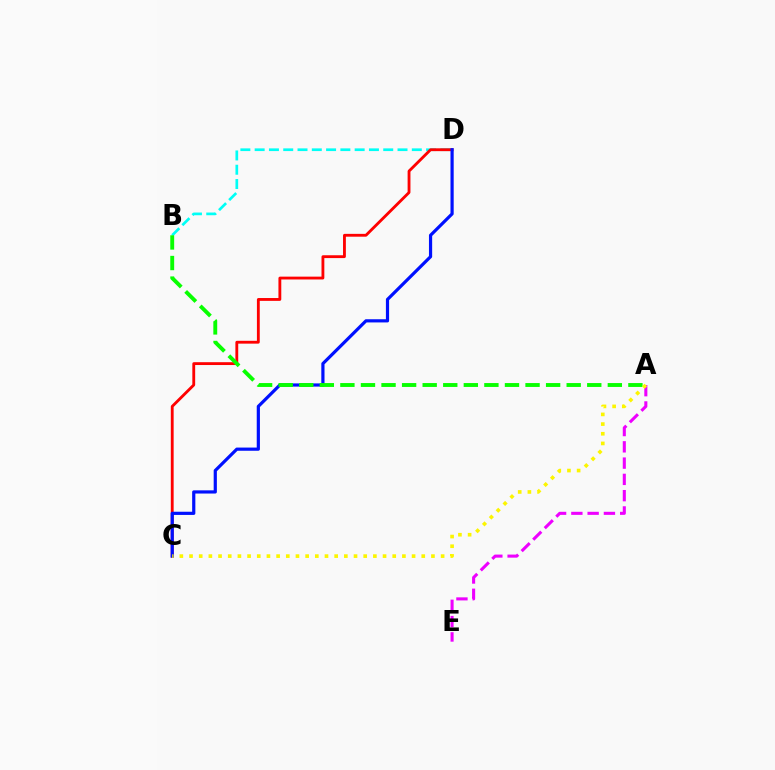{('B', 'D'): [{'color': '#00fff6', 'line_style': 'dashed', 'thickness': 1.94}], ('C', 'D'): [{'color': '#ff0000', 'line_style': 'solid', 'thickness': 2.04}, {'color': '#0010ff', 'line_style': 'solid', 'thickness': 2.3}], ('A', 'B'): [{'color': '#08ff00', 'line_style': 'dashed', 'thickness': 2.79}], ('A', 'E'): [{'color': '#ee00ff', 'line_style': 'dashed', 'thickness': 2.21}], ('A', 'C'): [{'color': '#fcf500', 'line_style': 'dotted', 'thickness': 2.63}]}